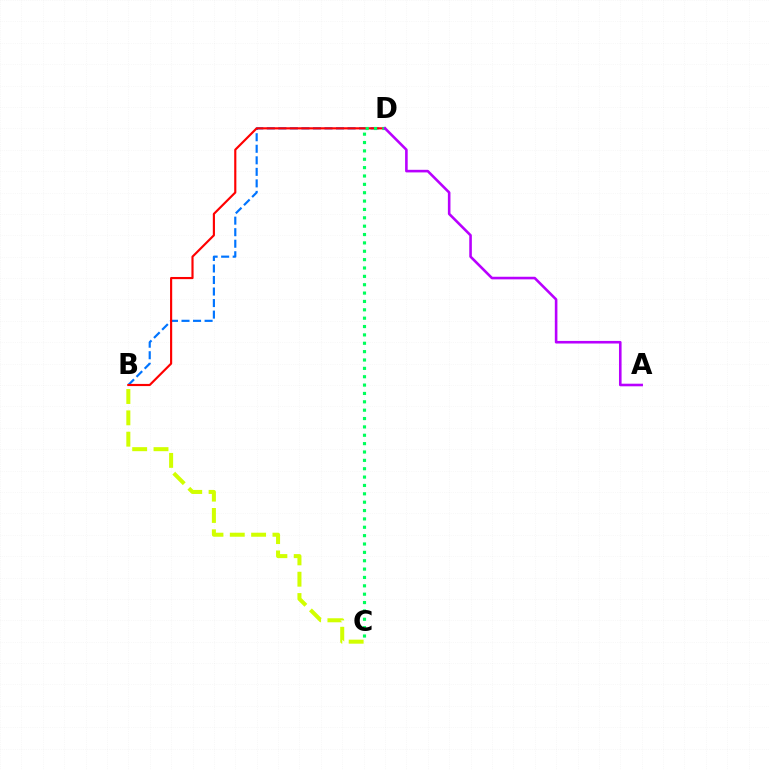{('B', 'D'): [{'color': '#0074ff', 'line_style': 'dashed', 'thickness': 1.57}, {'color': '#ff0000', 'line_style': 'solid', 'thickness': 1.55}], ('B', 'C'): [{'color': '#d1ff00', 'line_style': 'dashed', 'thickness': 2.9}], ('C', 'D'): [{'color': '#00ff5c', 'line_style': 'dotted', 'thickness': 2.27}], ('A', 'D'): [{'color': '#b900ff', 'line_style': 'solid', 'thickness': 1.87}]}